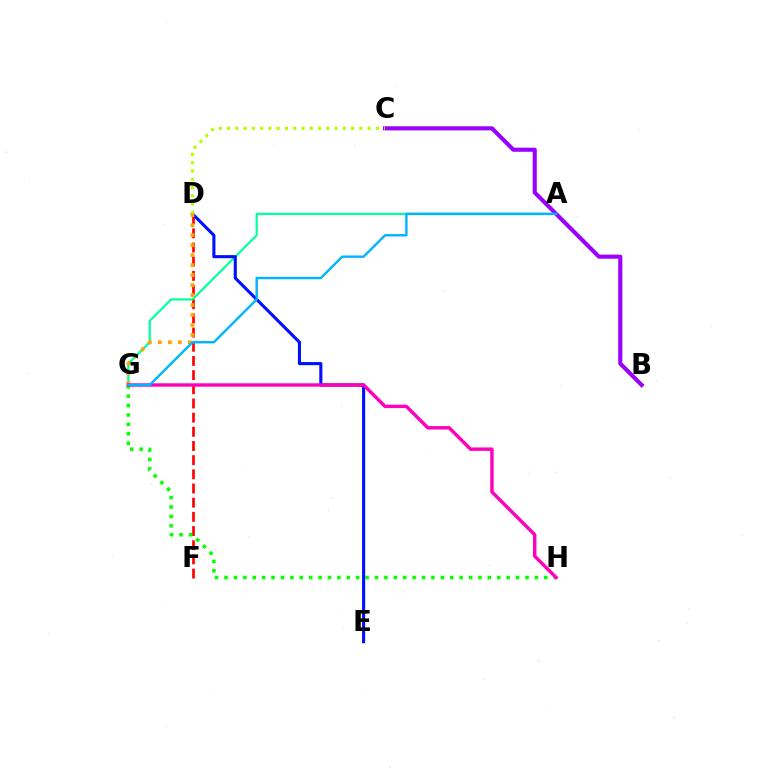{('D', 'F'): [{'color': '#ff0000', 'line_style': 'dashed', 'thickness': 1.93}], ('A', 'G'): [{'color': '#00ff9d', 'line_style': 'solid', 'thickness': 1.59}, {'color': '#00b5ff', 'line_style': 'solid', 'thickness': 1.73}], ('G', 'H'): [{'color': '#08ff00', 'line_style': 'dotted', 'thickness': 2.56}, {'color': '#ff00bd', 'line_style': 'solid', 'thickness': 2.46}], ('D', 'E'): [{'color': '#0010ff', 'line_style': 'solid', 'thickness': 2.23}], ('B', 'C'): [{'color': '#9b00ff', 'line_style': 'solid', 'thickness': 2.95}], ('C', 'D'): [{'color': '#b3ff00', 'line_style': 'dotted', 'thickness': 2.25}], ('D', 'G'): [{'color': '#ffa500', 'line_style': 'dotted', 'thickness': 2.71}]}